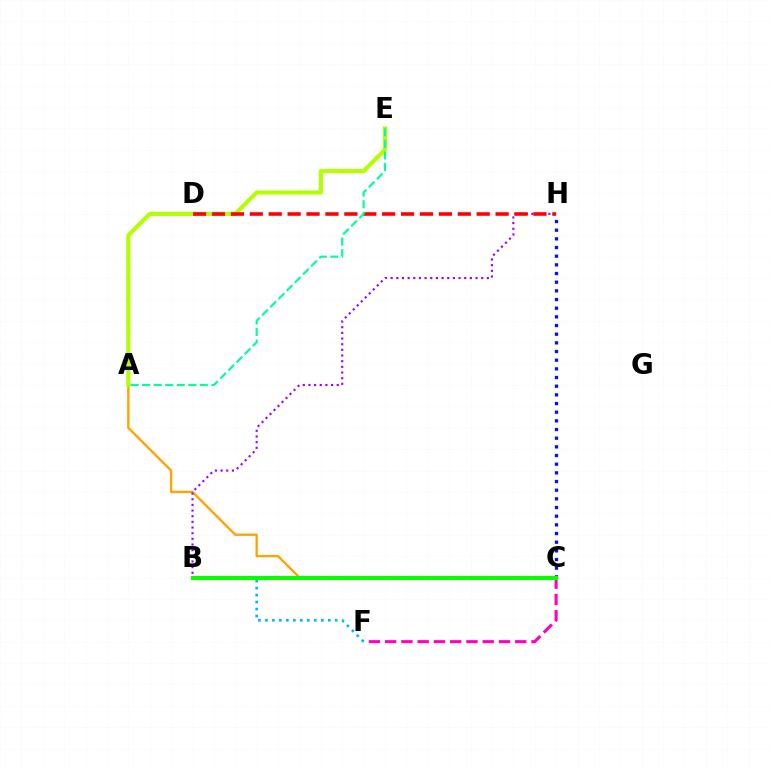{('A', 'C'): [{'color': '#ffa500', 'line_style': 'solid', 'thickness': 1.72}], ('B', 'H'): [{'color': '#9b00ff', 'line_style': 'dotted', 'thickness': 1.54}], ('C', 'F'): [{'color': '#ff00bd', 'line_style': 'dashed', 'thickness': 2.21}], ('A', 'E'): [{'color': '#b3ff00', 'line_style': 'solid', 'thickness': 2.97}, {'color': '#00ff9d', 'line_style': 'dashed', 'thickness': 1.57}], ('B', 'F'): [{'color': '#00b5ff', 'line_style': 'dotted', 'thickness': 1.9}], ('C', 'H'): [{'color': '#0010ff', 'line_style': 'dotted', 'thickness': 2.35}], ('B', 'C'): [{'color': '#08ff00', 'line_style': 'solid', 'thickness': 2.91}], ('D', 'H'): [{'color': '#ff0000', 'line_style': 'dashed', 'thickness': 2.57}]}